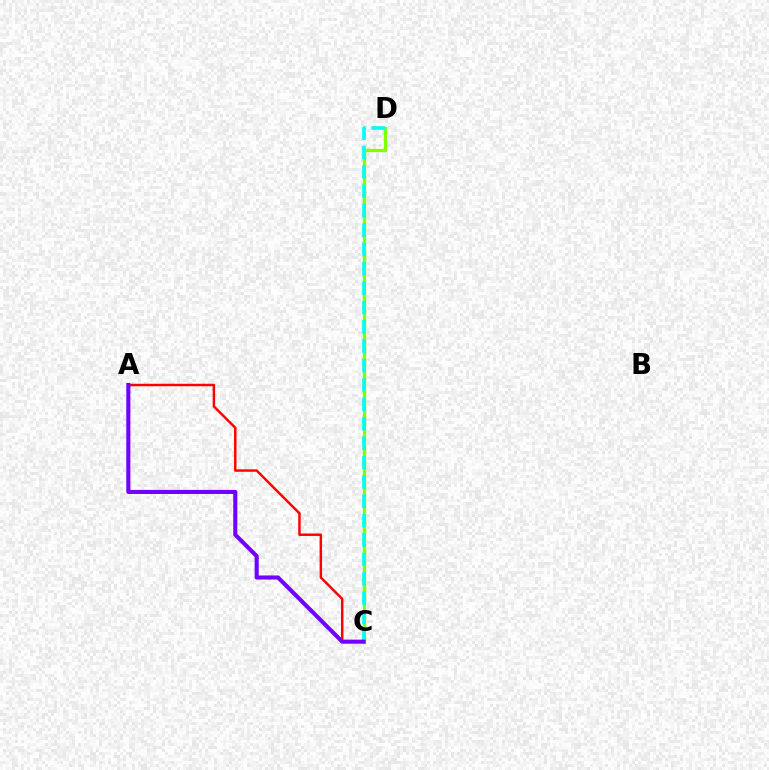{('C', 'D'): [{'color': '#84ff00', 'line_style': 'solid', 'thickness': 2.39}, {'color': '#00fff6', 'line_style': 'dashed', 'thickness': 2.63}], ('A', 'C'): [{'color': '#ff0000', 'line_style': 'solid', 'thickness': 1.77}, {'color': '#7200ff', 'line_style': 'solid', 'thickness': 2.93}]}